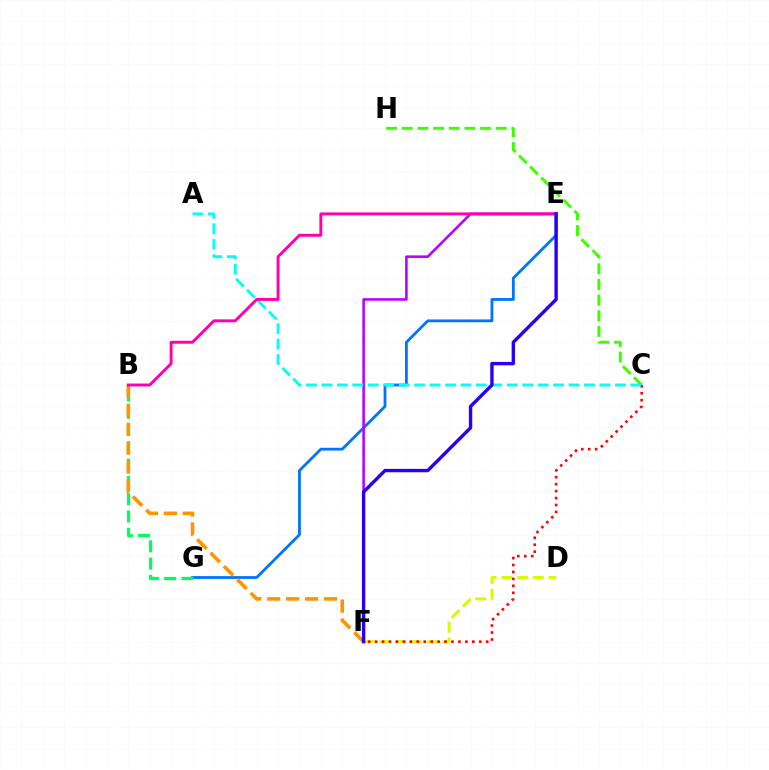{('C', 'H'): [{'color': '#3dff00', 'line_style': 'dashed', 'thickness': 2.13}], ('E', 'G'): [{'color': '#0074ff', 'line_style': 'solid', 'thickness': 2.02}], ('D', 'F'): [{'color': '#d1ff00', 'line_style': 'dashed', 'thickness': 2.14}], ('C', 'F'): [{'color': '#ff0000', 'line_style': 'dotted', 'thickness': 1.89}], ('E', 'F'): [{'color': '#b900ff', 'line_style': 'solid', 'thickness': 1.86}, {'color': '#2500ff', 'line_style': 'solid', 'thickness': 2.44}], ('A', 'C'): [{'color': '#00fff6', 'line_style': 'dashed', 'thickness': 2.1}], ('B', 'G'): [{'color': '#00ff5c', 'line_style': 'dashed', 'thickness': 2.35}], ('B', 'F'): [{'color': '#ff9400', 'line_style': 'dashed', 'thickness': 2.57}], ('B', 'E'): [{'color': '#ff00ac', 'line_style': 'solid', 'thickness': 2.11}]}